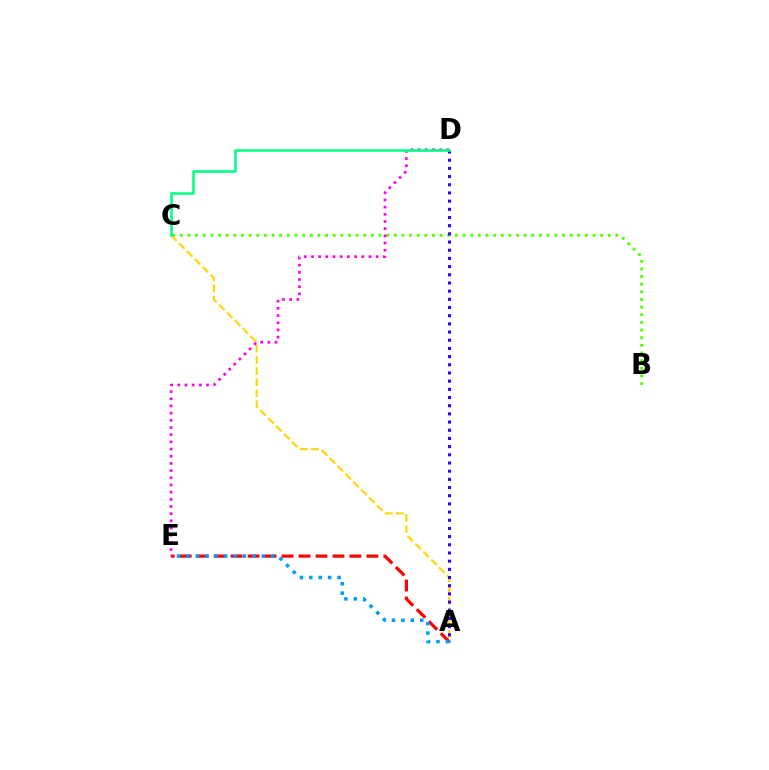{('A', 'E'): [{'color': '#ff0000', 'line_style': 'dashed', 'thickness': 2.31}, {'color': '#009eff', 'line_style': 'dotted', 'thickness': 2.56}], ('B', 'C'): [{'color': '#4fff00', 'line_style': 'dotted', 'thickness': 2.08}], ('A', 'C'): [{'color': '#ffd500', 'line_style': 'dashed', 'thickness': 1.51}], ('D', 'E'): [{'color': '#ff00ed', 'line_style': 'dotted', 'thickness': 1.95}], ('A', 'D'): [{'color': '#3700ff', 'line_style': 'dotted', 'thickness': 2.22}], ('C', 'D'): [{'color': '#00ff86', 'line_style': 'solid', 'thickness': 1.87}]}